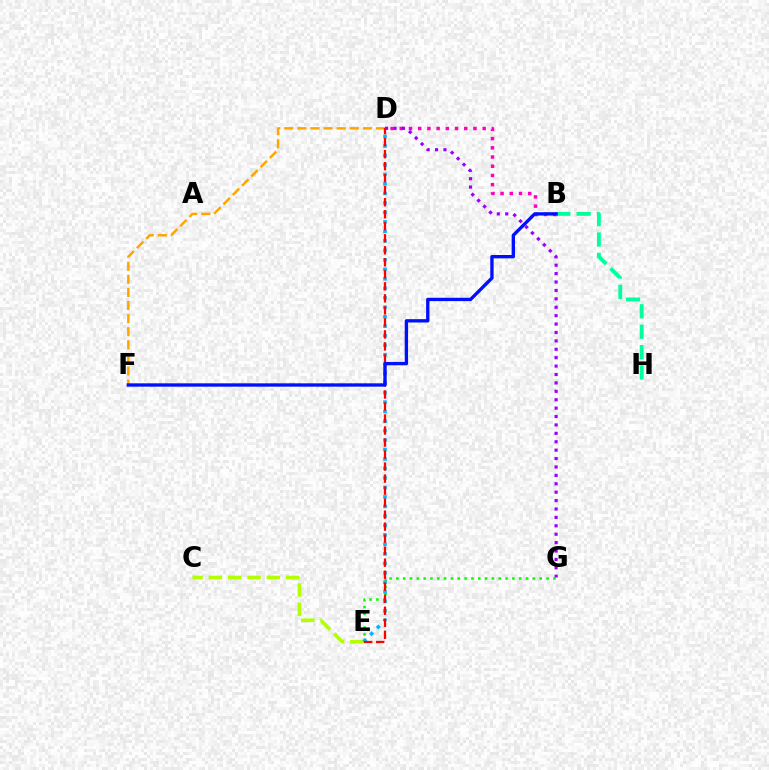{('C', 'E'): [{'color': '#b3ff00', 'line_style': 'dashed', 'thickness': 2.62}], ('D', 'F'): [{'color': '#ffa500', 'line_style': 'dashed', 'thickness': 1.78}], ('B', 'D'): [{'color': '#ff00bd', 'line_style': 'dotted', 'thickness': 2.5}], ('E', 'G'): [{'color': '#08ff00', 'line_style': 'dotted', 'thickness': 1.85}], ('D', 'E'): [{'color': '#00b5ff', 'line_style': 'dotted', 'thickness': 2.58}, {'color': '#ff0000', 'line_style': 'dashed', 'thickness': 1.63}], ('B', 'H'): [{'color': '#00ff9d', 'line_style': 'dashed', 'thickness': 2.77}], ('D', 'G'): [{'color': '#9b00ff', 'line_style': 'dotted', 'thickness': 2.28}], ('B', 'F'): [{'color': '#0010ff', 'line_style': 'solid', 'thickness': 2.41}]}